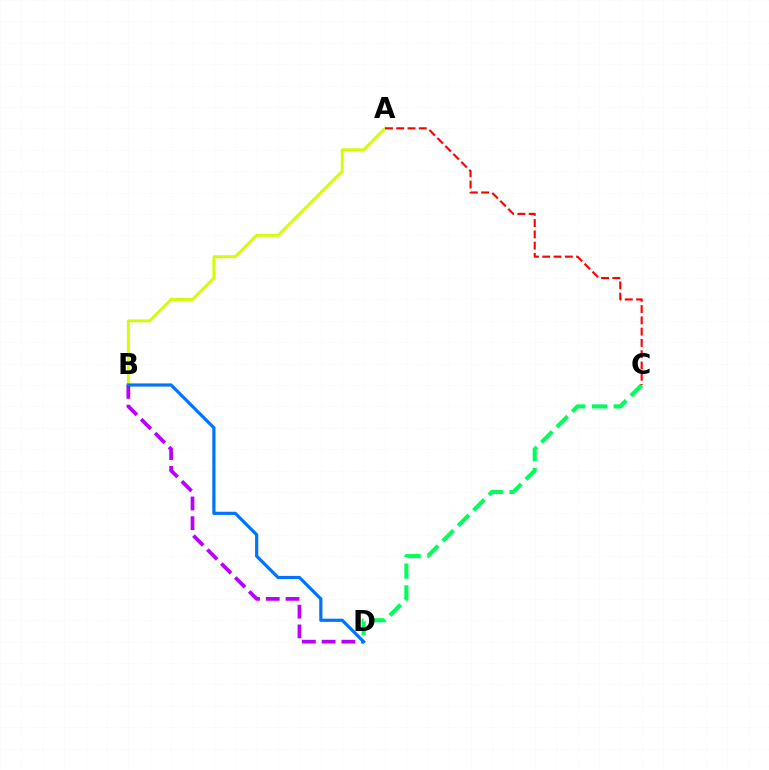{('A', 'B'): [{'color': '#d1ff00', 'line_style': 'solid', 'thickness': 2.09}], ('B', 'D'): [{'color': '#b900ff', 'line_style': 'dashed', 'thickness': 2.68}, {'color': '#0074ff', 'line_style': 'solid', 'thickness': 2.3}], ('C', 'D'): [{'color': '#00ff5c', 'line_style': 'dashed', 'thickness': 2.95}], ('A', 'C'): [{'color': '#ff0000', 'line_style': 'dashed', 'thickness': 1.53}]}